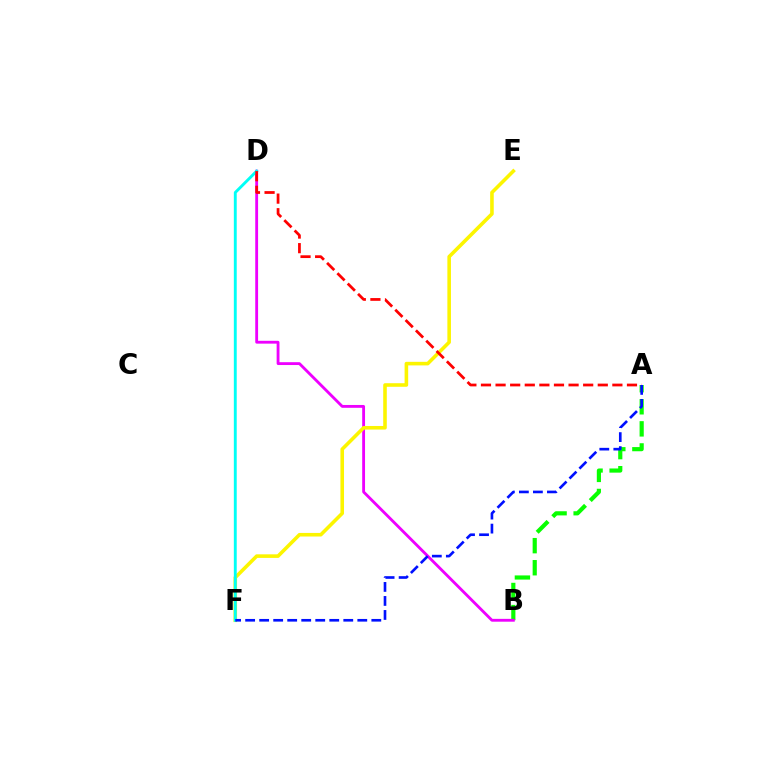{('A', 'B'): [{'color': '#08ff00', 'line_style': 'dashed', 'thickness': 3.0}], ('B', 'D'): [{'color': '#ee00ff', 'line_style': 'solid', 'thickness': 2.04}], ('E', 'F'): [{'color': '#fcf500', 'line_style': 'solid', 'thickness': 2.58}], ('D', 'F'): [{'color': '#00fff6', 'line_style': 'solid', 'thickness': 2.08}], ('A', 'D'): [{'color': '#ff0000', 'line_style': 'dashed', 'thickness': 1.98}], ('A', 'F'): [{'color': '#0010ff', 'line_style': 'dashed', 'thickness': 1.9}]}